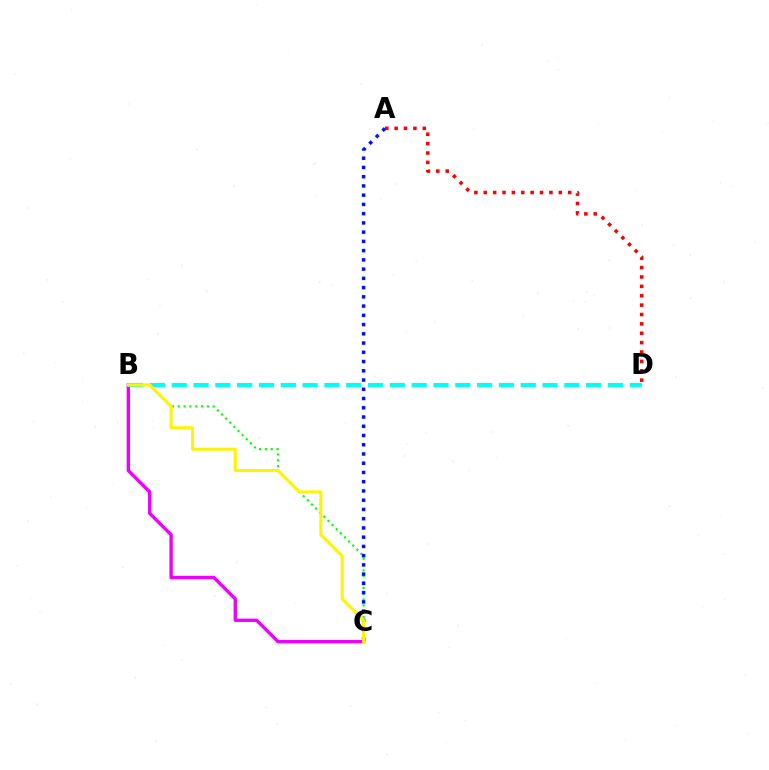{('A', 'D'): [{'color': '#ff0000', 'line_style': 'dotted', 'thickness': 2.55}], ('B', 'C'): [{'color': '#08ff00', 'line_style': 'dotted', 'thickness': 1.58}, {'color': '#ee00ff', 'line_style': 'solid', 'thickness': 2.42}, {'color': '#fcf500', 'line_style': 'solid', 'thickness': 2.18}], ('B', 'D'): [{'color': '#00fff6', 'line_style': 'dashed', 'thickness': 2.96}], ('A', 'C'): [{'color': '#0010ff', 'line_style': 'dotted', 'thickness': 2.51}]}